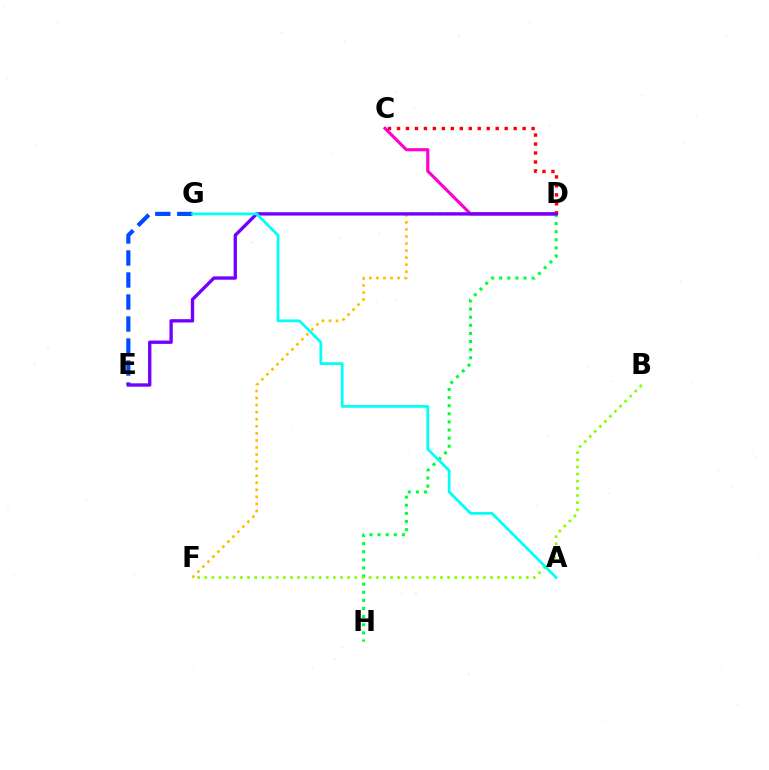{('C', 'D'): [{'color': '#ff00cf', 'line_style': 'solid', 'thickness': 2.26}, {'color': '#ff0000', 'line_style': 'dotted', 'thickness': 2.44}], ('D', 'H'): [{'color': '#00ff39', 'line_style': 'dotted', 'thickness': 2.2}], ('B', 'F'): [{'color': '#84ff00', 'line_style': 'dotted', 'thickness': 1.94}], ('E', 'G'): [{'color': '#004bff', 'line_style': 'dashed', 'thickness': 2.99}], ('D', 'F'): [{'color': '#ffbd00', 'line_style': 'dotted', 'thickness': 1.92}], ('D', 'E'): [{'color': '#7200ff', 'line_style': 'solid', 'thickness': 2.41}], ('A', 'G'): [{'color': '#00fff6', 'line_style': 'solid', 'thickness': 1.98}]}